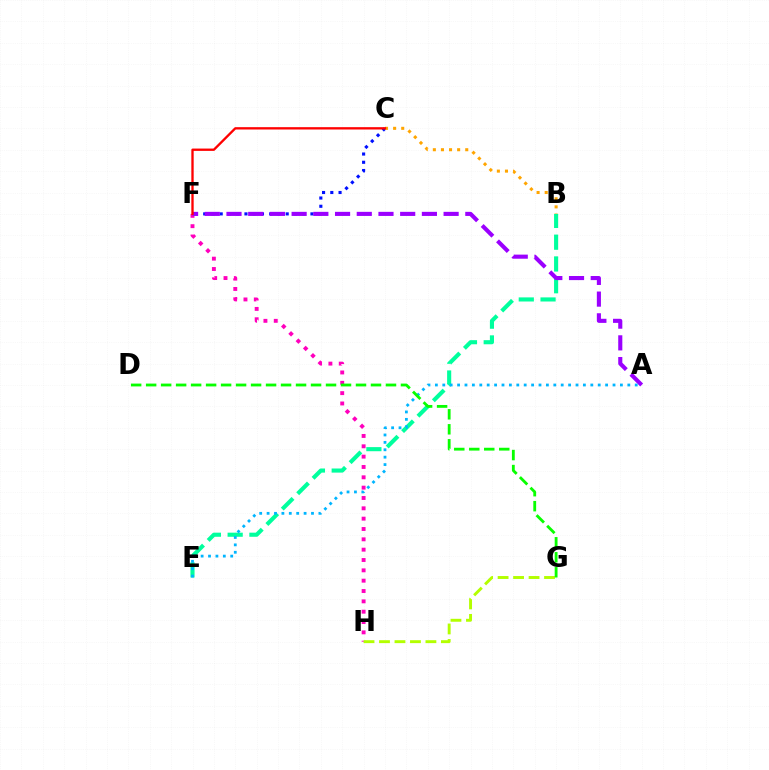{('F', 'H'): [{'color': '#ff00bd', 'line_style': 'dotted', 'thickness': 2.81}], ('B', 'E'): [{'color': '#00ff9d', 'line_style': 'dashed', 'thickness': 2.96}], ('C', 'F'): [{'color': '#0010ff', 'line_style': 'dotted', 'thickness': 2.24}, {'color': '#ff0000', 'line_style': 'solid', 'thickness': 1.68}], ('G', 'H'): [{'color': '#b3ff00', 'line_style': 'dashed', 'thickness': 2.1}], ('B', 'C'): [{'color': '#ffa500', 'line_style': 'dotted', 'thickness': 2.2}], ('A', 'F'): [{'color': '#9b00ff', 'line_style': 'dashed', 'thickness': 2.95}], ('A', 'E'): [{'color': '#00b5ff', 'line_style': 'dotted', 'thickness': 2.01}], ('D', 'G'): [{'color': '#08ff00', 'line_style': 'dashed', 'thickness': 2.04}]}